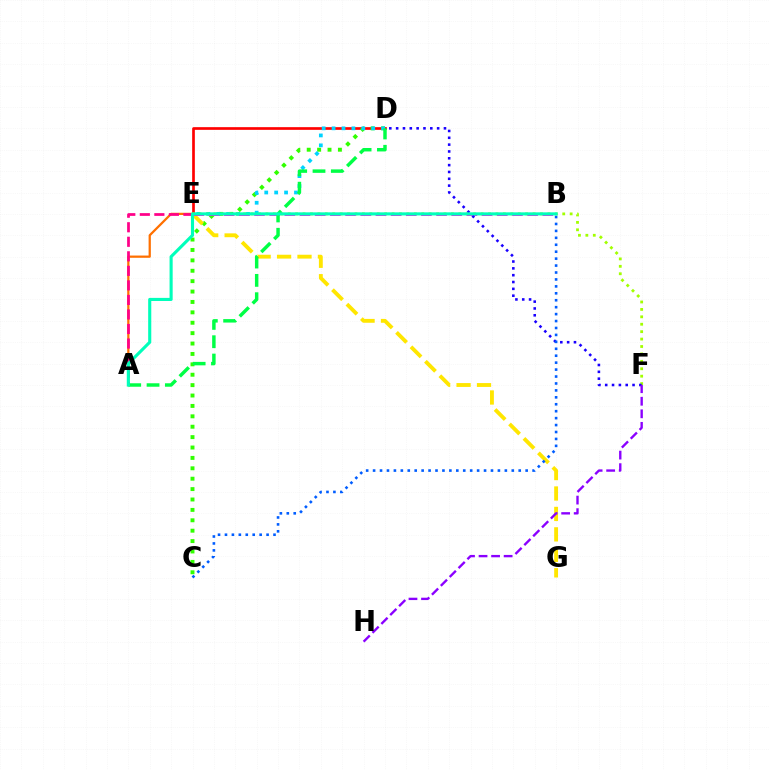{('D', 'E'): [{'color': '#ff0000', 'line_style': 'solid', 'thickness': 1.93}, {'color': '#00d3ff', 'line_style': 'dotted', 'thickness': 2.69}], ('C', 'D'): [{'color': '#31ff00', 'line_style': 'dotted', 'thickness': 2.82}], ('E', 'G'): [{'color': '#ffe600', 'line_style': 'dashed', 'thickness': 2.78}], ('A', 'E'): [{'color': '#ff7000', 'line_style': 'solid', 'thickness': 1.62}, {'color': '#ff0088', 'line_style': 'dashed', 'thickness': 1.97}], ('E', 'F'): [{'color': '#a2ff00', 'line_style': 'dotted', 'thickness': 2.02}], ('B', 'E'): [{'color': '#fa00f9', 'line_style': 'dashed', 'thickness': 2.06}], ('D', 'F'): [{'color': '#1900ff', 'line_style': 'dotted', 'thickness': 1.86}], ('A', 'D'): [{'color': '#00ff45', 'line_style': 'dashed', 'thickness': 2.49}], ('F', 'H'): [{'color': '#8a00ff', 'line_style': 'dashed', 'thickness': 1.7}], ('B', 'C'): [{'color': '#005dff', 'line_style': 'dotted', 'thickness': 1.88}], ('A', 'B'): [{'color': '#00ffbb', 'line_style': 'solid', 'thickness': 2.24}]}